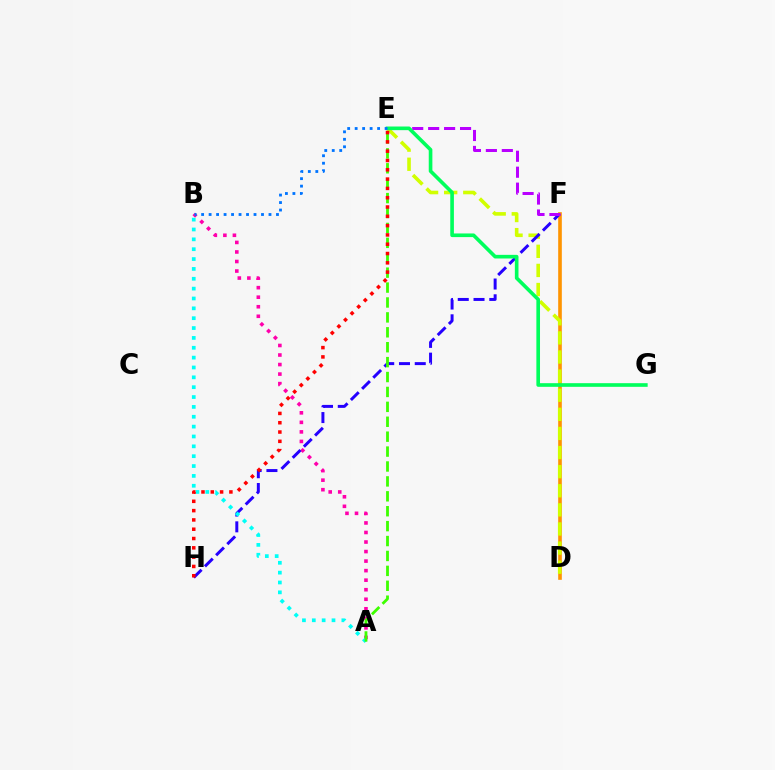{('D', 'F'): [{'color': '#ff9400', 'line_style': 'solid', 'thickness': 2.62}], ('A', 'B'): [{'color': '#ff00ac', 'line_style': 'dotted', 'thickness': 2.59}, {'color': '#00fff6', 'line_style': 'dotted', 'thickness': 2.68}], ('D', 'E'): [{'color': '#d1ff00', 'line_style': 'dashed', 'thickness': 2.6}], ('F', 'H'): [{'color': '#2500ff', 'line_style': 'dashed', 'thickness': 2.14}], ('E', 'F'): [{'color': '#b900ff', 'line_style': 'dashed', 'thickness': 2.17}], ('A', 'E'): [{'color': '#3dff00', 'line_style': 'dashed', 'thickness': 2.03}], ('E', 'G'): [{'color': '#00ff5c', 'line_style': 'solid', 'thickness': 2.62}], ('B', 'E'): [{'color': '#0074ff', 'line_style': 'dotted', 'thickness': 2.03}], ('E', 'H'): [{'color': '#ff0000', 'line_style': 'dotted', 'thickness': 2.53}]}